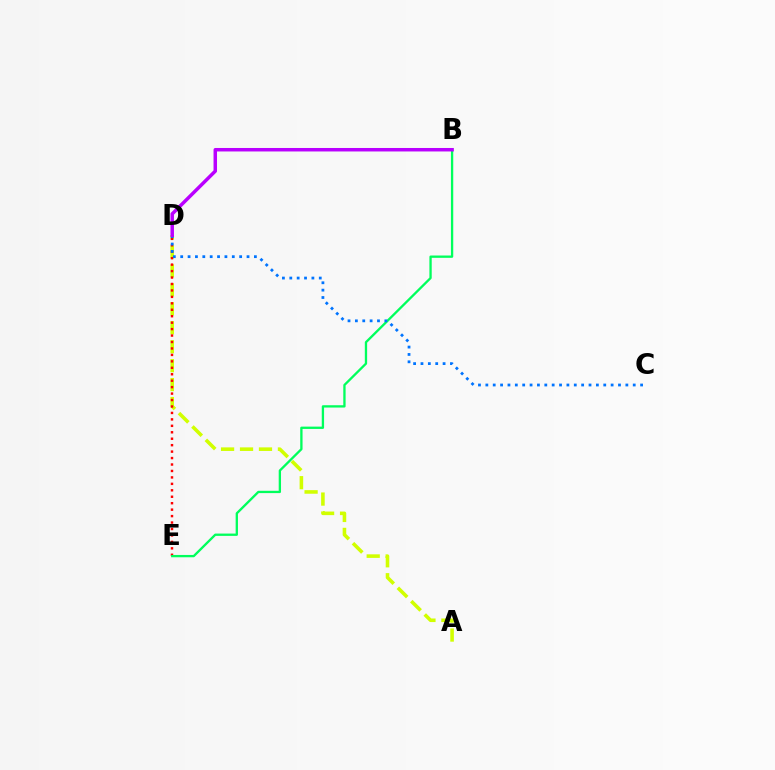{('A', 'D'): [{'color': '#d1ff00', 'line_style': 'dashed', 'thickness': 2.57}], ('D', 'E'): [{'color': '#ff0000', 'line_style': 'dotted', 'thickness': 1.75}], ('B', 'E'): [{'color': '#00ff5c', 'line_style': 'solid', 'thickness': 1.67}], ('C', 'D'): [{'color': '#0074ff', 'line_style': 'dotted', 'thickness': 2.0}], ('B', 'D'): [{'color': '#b900ff', 'line_style': 'solid', 'thickness': 2.51}]}